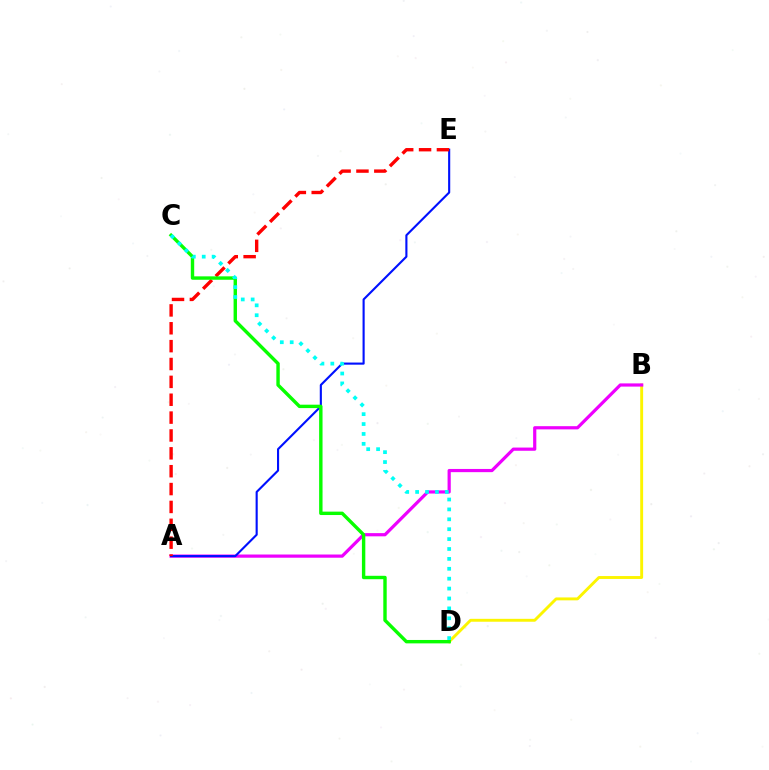{('B', 'D'): [{'color': '#fcf500', 'line_style': 'solid', 'thickness': 2.09}], ('A', 'B'): [{'color': '#ee00ff', 'line_style': 'solid', 'thickness': 2.31}], ('A', 'E'): [{'color': '#0010ff', 'line_style': 'solid', 'thickness': 1.53}, {'color': '#ff0000', 'line_style': 'dashed', 'thickness': 2.43}], ('C', 'D'): [{'color': '#08ff00', 'line_style': 'solid', 'thickness': 2.45}, {'color': '#00fff6', 'line_style': 'dotted', 'thickness': 2.69}]}